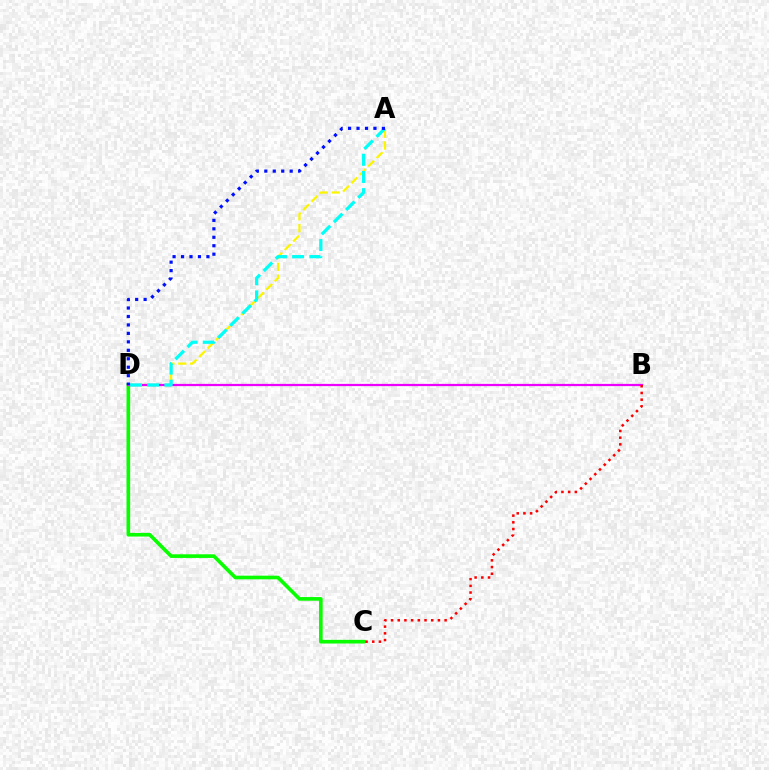{('C', 'D'): [{'color': '#08ff00', 'line_style': 'solid', 'thickness': 2.63}], ('A', 'D'): [{'color': '#fcf500', 'line_style': 'dashed', 'thickness': 1.61}, {'color': '#00fff6', 'line_style': 'dashed', 'thickness': 2.33}, {'color': '#0010ff', 'line_style': 'dotted', 'thickness': 2.3}], ('B', 'D'): [{'color': '#ee00ff', 'line_style': 'solid', 'thickness': 1.61}], ('B', 'C'): [{'color': '#ff0000', 'line_style': 'dotted', 'thickness': 1.82}]}